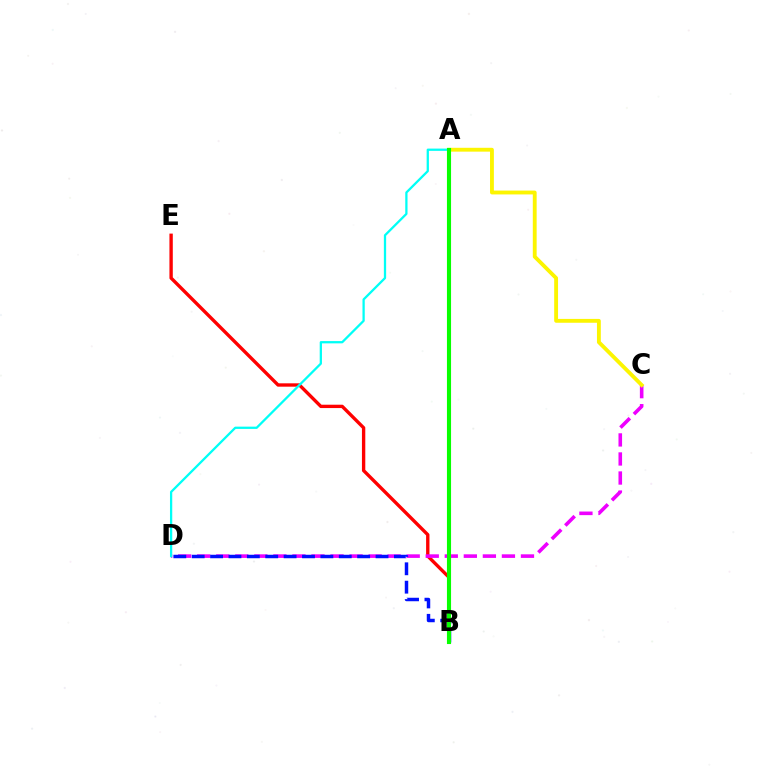{('B', 'E'): [{'color': '#ff0000', 'line_style': 'solid', 'thickness': 2.42}], ('C', 'D'): [{'color': '#ee00ff', 'line_style': 'dashed', 'thickness': 2.59}], ('A', 'D'): [{'color': '#00fff6', 'line_style': 'solid', 'thickness': 1.64}], ('B', 'D'): [{'color': '#0010ff', 'line_style': 'dashed', 'thickness': 2.5}], ('A', 'C'): [{'color': '#fcf500', 'line_style': 'solid', 'thickness': 2.77}], ('A', 'B'): [{'color': '#08ff00', 'line_style': 'solid', 'thickness': 2.96}]}